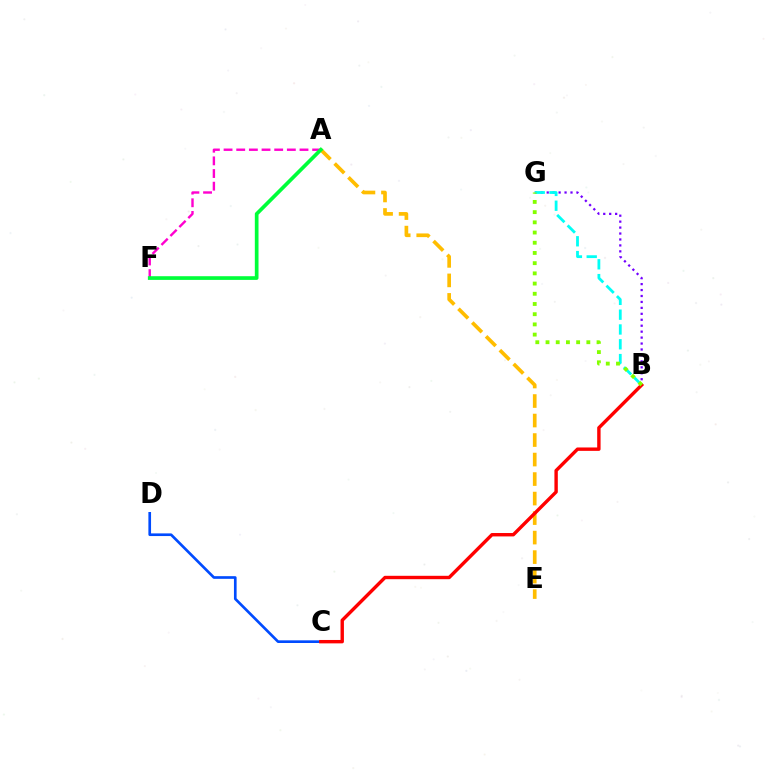{('B', 'G'): [{'color': '#7200ff', 'line_style': 'dotted', 'thickness': 1.61}, {'color': '#00fff6', 'line_style': 'dashed', 'thickness': 2.01}, {'color': '#84ff00', 'line_style': 'dotted', 'thickness': 2.77}], ('A', 'E'): [{'color': '#ffbd00', 'line_style': 'dashed', 'thickness': 2.65}], ('A', 'F'): [{'color': '#ff00cf', 'line_style': 'dashed', 'thickness': 1.72}, {'color': '#00ff39', 'line_style': 'solid', 'thickness': 2.66}], ('C', 'D'): [{'color': '#004bff', 'line_style': 'solid', 'thickness': 1.92}], ('B', 'C'): [{'color': '#ff0000', 'line_style': 'solid', 'thickness': 2.44}]}